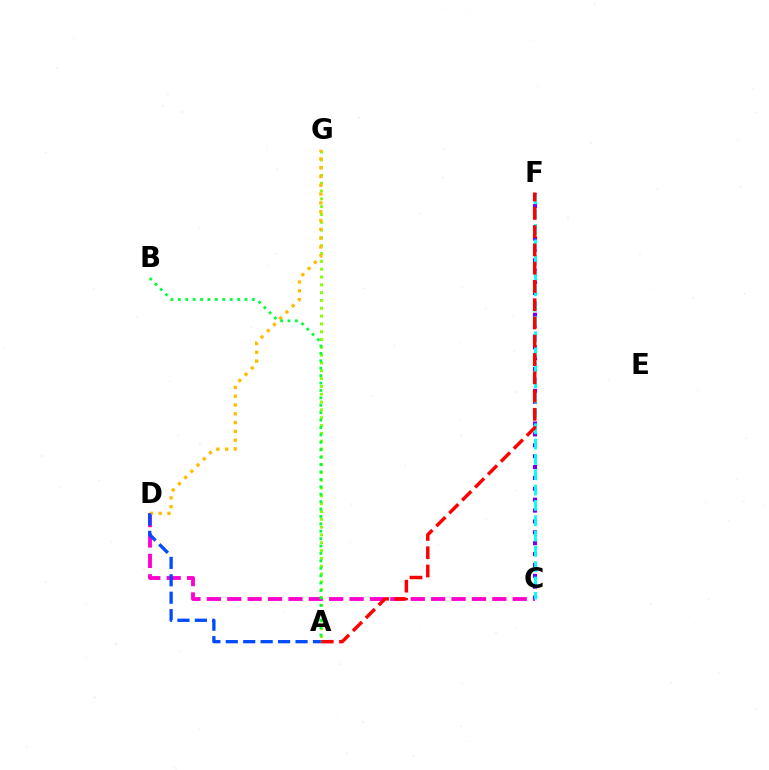{('C', 'D'): [{'color': '#ff00cf', 'line_style': 'dashed', 'thickness': 2.77}], ('C', 'F'): [{'color': '#7200ff', 'line_style': 'dotted', 'thickness': 2.96}, {'color': '#00fff6', 'line_style': 'dashed', 'thickness': 2.08}], ('A', 'G'): [{'color': '#84ff00', 'line_style': 'dotted', 'thickness': 2.12}], ('A', 'F'): [{'color': '#ff0000', 'line_style': 'dashed', 'thickness': 2.48}], ('D', 'G'): [{'color': '#ffbd00', 'line_style': 'dotted', 'thickness': 2.39}], ('A', 'B'): [{'color': '#00ff39', 'line_style': 'dotted', 'thickness': 2.01}], ('A', 'D'): [{'color': '#004bff', 'line_style': 'dashed', 'thickness': 2.37}]}